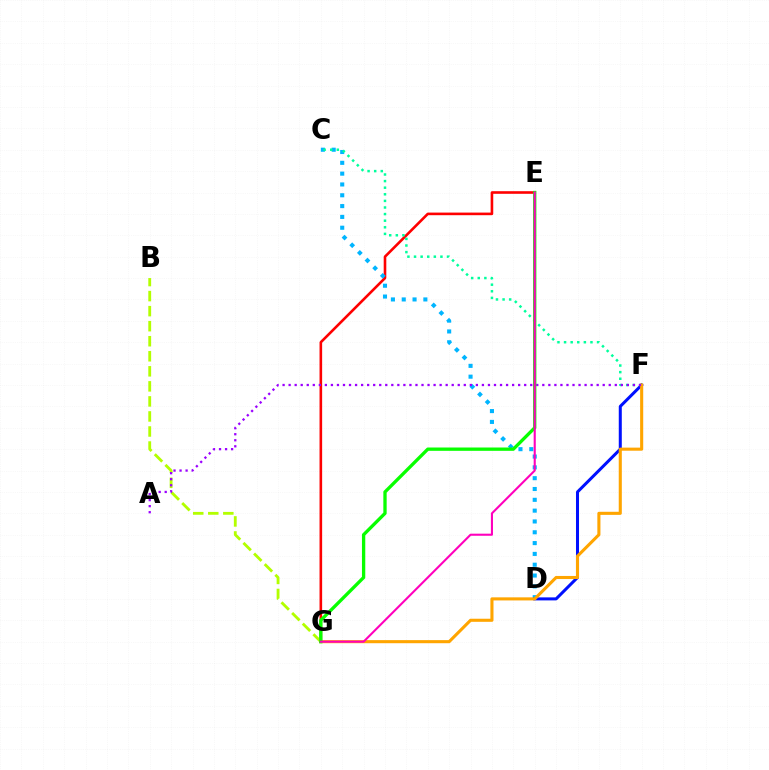{('E', 'G'): [{'color': '#ff0000', 'line_style': 'solid', 'thickness': 1.88}, {'color': '#08ff00', 'line_style': 'solid', 'thickness': 2.39}, {'color': '#ff00bd', 'line_style': 'solid', 'thickness': 1.51}], ('C', 'D'): [{'color': '#00b5ff', 'line_style': 'dotted', 'thickness': 2.94}], ('D', 'F'): [{'color': '#0010ff', 'line_style': 'solid', 'thickness': 2.18}], ('C', 'F'): [{'color': '#00ff9d', 'line_style': 'dotted', 'thickness': 1.79}], ('B', 'G'): [{'color': '#b3ff00', 'line_style': 'dashed', 'thickness': 2.04}], ('F', 'G'): [{'color': '#ffa500', 'line_style': 'solid', 'thickness': 2.22}], ('A', 'F'): [{'color': '#9b00ff', 'line_style': 'dotted', 'thickness': 1.64}]}